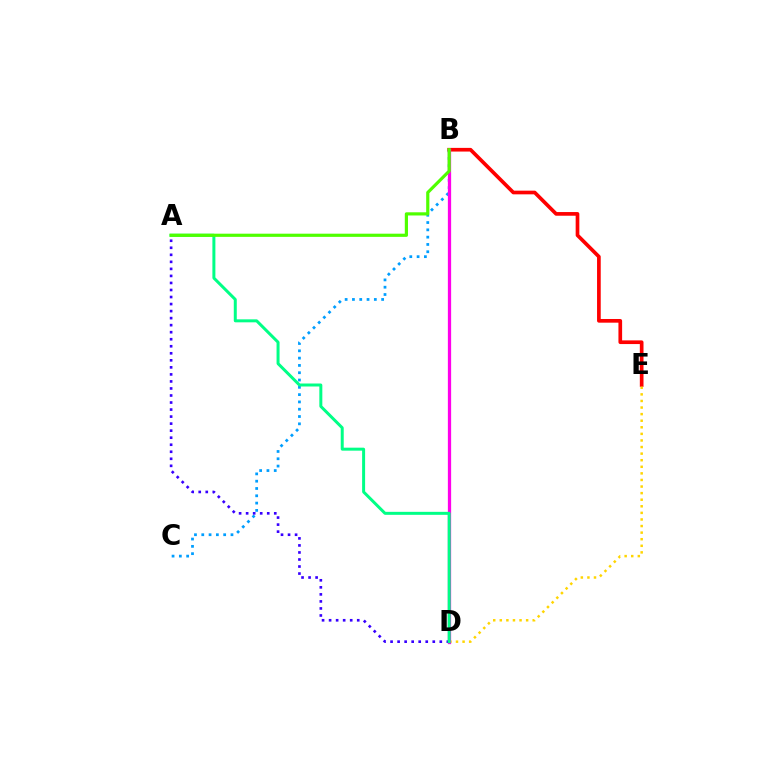{('B', 'E'): [{'color': '#ff0000', 'line_style': 'solid', 'thickness': 2.65}], ('B', 'C'): [{'color': '#009eff', 'line_style': 'dotted', 'thickness': 1.98}], ('D', 'E'): [{'color': '#ffd500', 'line_style': 'dotted', 'thickness': 1.79}], ('B', 'D'): [{'color': '#ff00ed', 'line_style': 'solid', 'thickness': 2.35}], ('A', 'D'): [{'color': '#3700ff', 'line_style': 'dotted', 'thickness': 1.91}, {'color': '#00ff86', 'line_style': 'solid', 'thickness': 2.15}], ('A', 'B'): [{'color': '#4fff00', 'line_style': 'solid', 'thickness': 2.29}]}